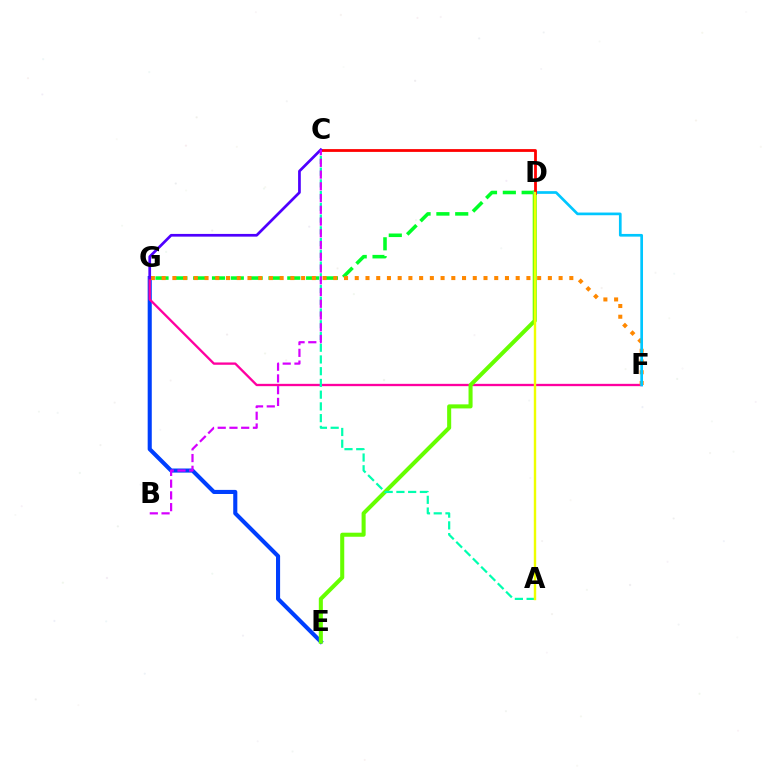{('D', 'G'): [{'color': '#00ff27', 'line_style': 'dashed', 'thickness': 2.56}], ('E', 'G'): [{'color': '#003fff', 'line_style': 'solid', 'thickness': 2.95}], ('F', 'G'): [{'color': '#ff00a0', 'line_style': 'solid', 'thickness': 1.67}, {'color': '#ff8800', 'line_style': 'dotted', 'thickness': 2.91}], ('D', 'E'): [{'color': '#66ff00', 'line_style': 'solid', 'thickness': 2.92}], ('D', 'F'): [{'color': '#00c7ff', 'line_style': 'solid', 'thickness': 1.94}], ('C', 'D'): [{'color': '#ff0000', 'line_style': 'solid', 'thickness': 2.01}], ('A', 'C'): [{'color': '#00ffaf', 'line_style': 'dashed', 'thickness': 1.59}], ('C', 'G'): [{'color': '#4f00ff', 'line_style': 'solid', 'thickness': 1.95}], ('B', 'C'): [{'color': '#d600ff', 'line_style': 'dashed', 'thickness': 1.6}], ('A', 'D'): [{'color': '#eeff00', 'line_style': 'solid', 'thickness': 1.74}]}